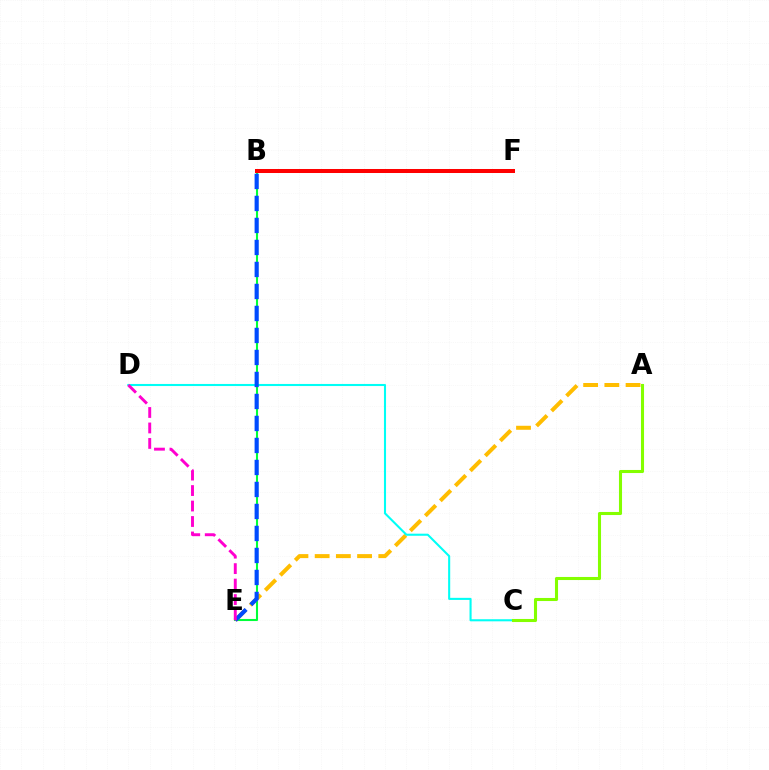{('B', 'F'): [{'color': '#7200ff', 'line_style': 'dotted', 'thickness': 1.7}, {'color': '#ff0000', 'line_style': 'solid', 'thickness': 2.88}], ('B', 'E'): [{'color': '#00ff39', 'line_style': 'solid', 'thickness': 1.5}, {'color': '#004bff', 'line_style': 'dashed', 'thickness': 2.99}], ('A', 'E'): [{'color': '#ffbd00', 'line_style': 'dashed', 'thickness': 2.88}], ('C', 'D'): [{'color': '#00fff6', 'line_style': 'solid', 'thickness': 1.5}], ('D', 'E'): [{'color': '#ff00cf', 'line_style': 'dashed', 'thickness': 2.1}], ('A', 'C'): [{'color': '#84ff00', 'line_style': 'solid', 'thickness': 2.21}]}